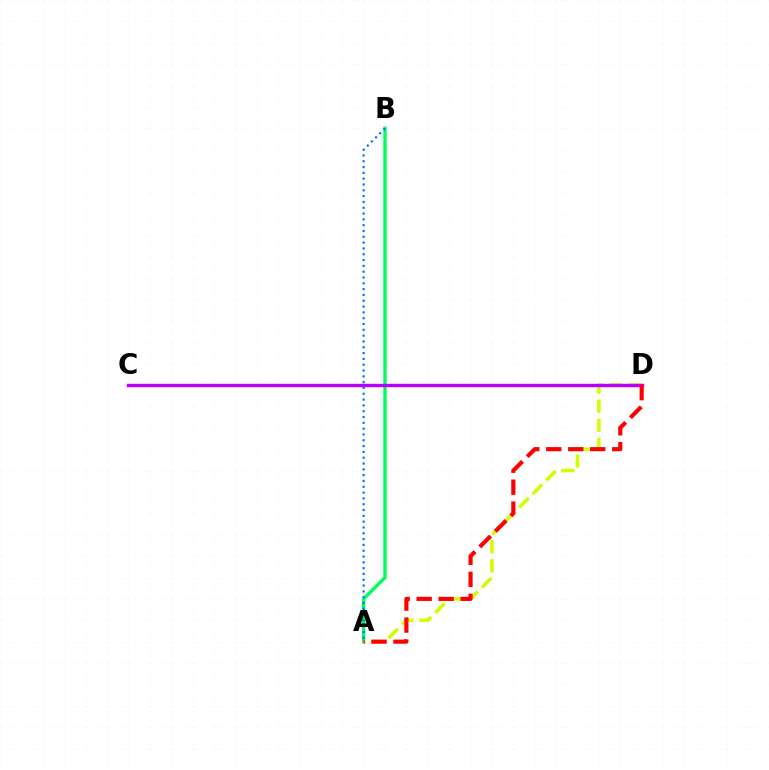{('A', 'B'): [{'color': '#00ff5c', 'line_style': 'solid', 'thickness': 2.43}, {'color': '#0074ff', 'line_style': 'dotted', 'thickness': 1.58}], ('A', 'D'): [{'color': '#d1ff00', 'line_style': 'dashed', 'thickness': 2.59}, {'color': '#ff0000', 'line_style': 'dashed', 'thickness': 2.99}], ('C', 'D'): [{'color': '#b900ff', 'line_style': 'solid', 'thickness': 2.45}]}